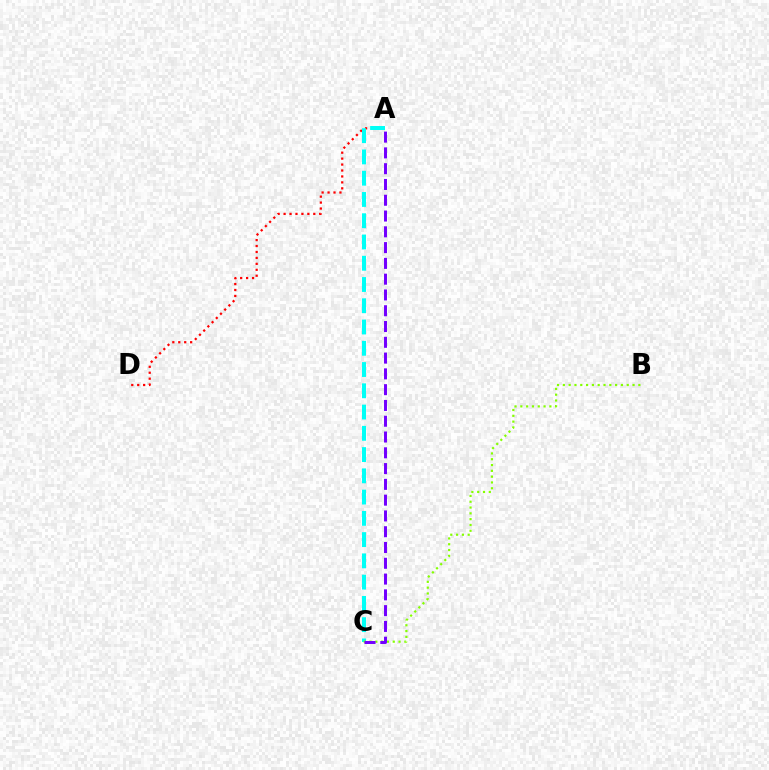{('A', 'D'): [{'color': '#ff0000', 'line_style': 'dotted', 'thickness': 1.61}], ('A', 'C'): [{'color': '#00fff6', 'line_style': 'dashed', 'thickness': 2.89}, {'color': '#7200ff', 'line_style': 'dashed', 'thickness': 2.14}], ('B', 'C'): [{'color': '#84ff00', 'line_style': 'dotted', 'thickness': 1.58}]}